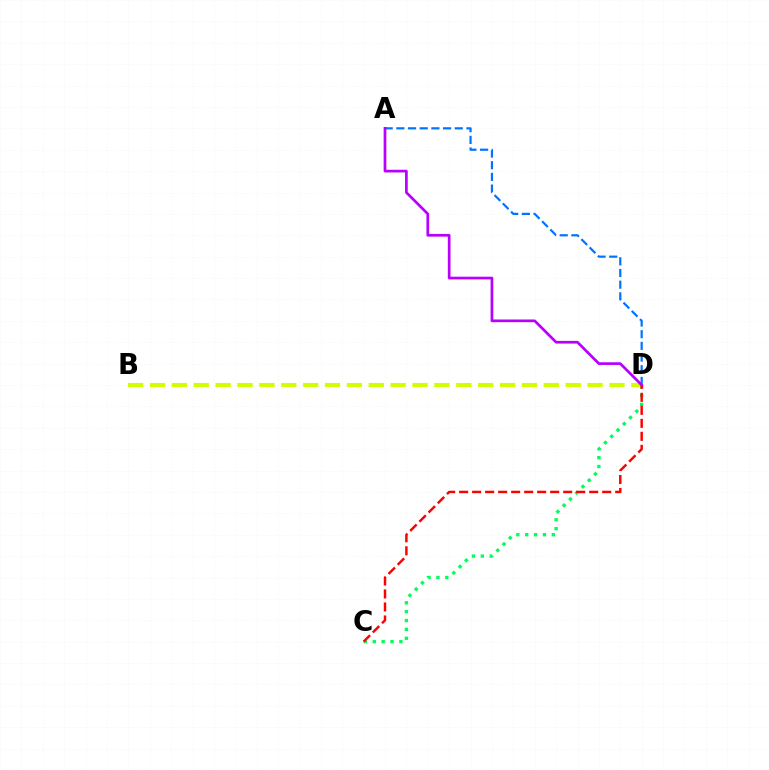{('C', 'D'): [{'color': '#00ff5c', 'line_style': 'dotted', 'thickness': 2.41}, {'color': '#ff0000', 'line_style': 'dashed', 'thickness': 1.77}], ('B', 'D'): [{'color': '#d1ff00', 'line_style': 'dashed', 'thickness': 2.97}], ('A', 'D'): [{'color': '#0074ff', 'line_style': 'dashed', 'thickness': 1.59}, {'color': '#b900ff', 'line_style': 'solid', 'thickness': 1.95}]}